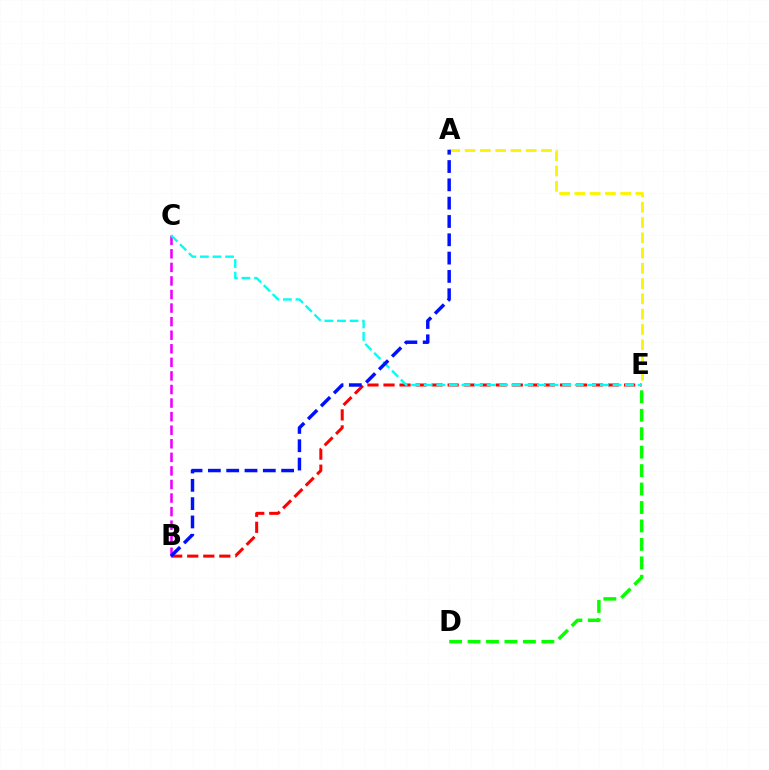{('D', 'E'): [{'color': '#08ff00', 'line_style': 'dashed', 'thickness': 2.51}], ('B', 'E'): [{'color': '#ff0000', 'line_style': 'dashed', 'thickness': 2.18}], ('B', 'C'): [{'color': '#ee00ff', 'line_style': 'dashed', 'thickness': 1.84}], ('A', 'E'): [{'color': '#fcf500', 'line_style': 'dashed', 'thickness': 2.08}], ('C', 'E'): [{'color': '#00fff6', 'line_style': 'dashed', 'thickness': 1.71}], ('A', 'B'): [{'color': '#0010ff', 'line_style': 'dashed', 'thickness': 2.49}]}